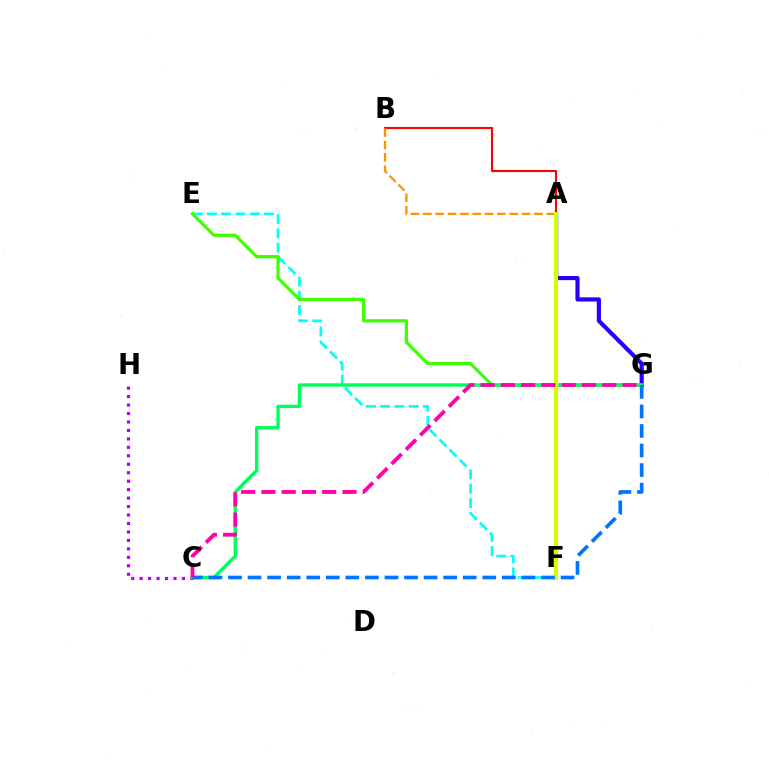{('A', 'B'): [{'color': '#ff0000', 'line_style': 'solid', 'thickness': 1.53}, {'color': '#ff9400', 'line_style': 'dashed', 'thickness': 1.68}], ('A', 'G'): [{'color': '#2500ff', 'line_style': 'solid', 'thickness': 2.99}], ('C', 'H'): [{'color': '#b900ff', 'line_style': 'dotted', 'thickness': 2.3}], ('E', 'F'): [{'color': '#00fff6', 'line_style': 'dashed', 'thickness': 1.94}], ('E', 'G'): [{'color': '#3dff00', 'line_style': 'solid', 'thickness': 2.31}], ('C', 'G'): [{'color': '#00ff5c', 'line_style': 'solid', 'thickness': 2.45}, {'color': '#0074ff', 'line_style': 'dashed', 'thickness': 2.66}, {'color': '#ff00ac', 'line_style': 'dashed', 'thickness': 2.75}], ('A', 'F'): [{'color': '#d1ff00', 'line_style': 'solid', 'thickness': 2.95}]}